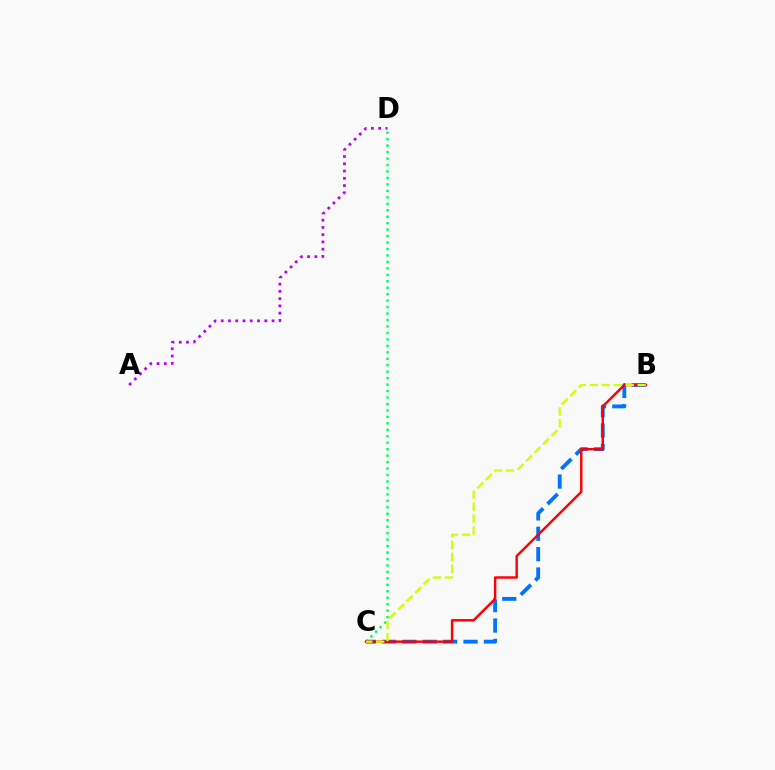{('C', 'D'): [{'color': '#00ff5c', 'line_style': 'dotted', 'thickness': 1.75}], ('B', 'C'): [{'color': '#0074ff', 'line_style': 'dashed', 'thickness': 2.77}, {'color': '#ff0000', 'line_style': 'solid', 'thickness': 1.75}, {'color': '#d1ff00', 'line_style': 'dashed', 'thickness': 1.63}], ('A', 'D'): [{'color': '#b900ff', 'line_style': 'dotted', 'thickness': 1.97}]}